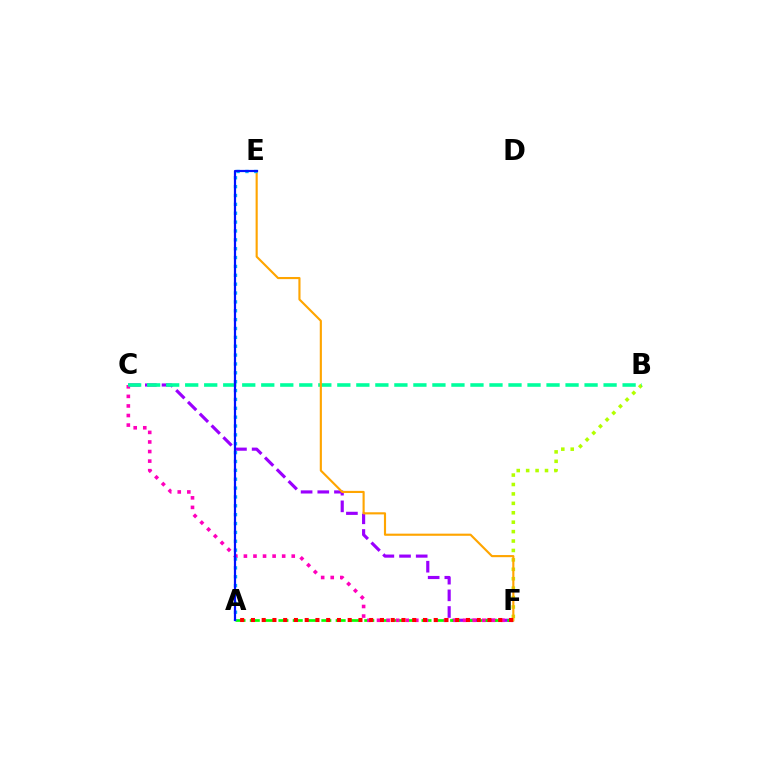{('C', 'F'): [{'color': '#9b00ff', 'line_style': 'dashed', 'thickness': 2.27}, {'color': '#ff00bd', 'line_style': 'dotted', 'thickness': 2.6}], ('A', 'F'): [{'color': '#08ff00', 'line_style': 'dashed', 'thickness': 1.94}, {'color': '#ff0000', 'line_style': 'dotted', 'thickness': 2.92}], ('B', 'F'): [{'color': '#b3ff00', 'line_style': 'dotted', 'thickness': 2.56}], ('B', 'C'): [{'color': '#00ff9d', 'line_style': 'dashed', 'thickness': 2.58}], ('E', 'F'): [{'color': '#ffa500', 'line_style': 'solid', 'thickness': 1.54}], ('A', 'E'): [{'color': '#00b5ff', 'line_style': 'dotted', 'thickness': 2.41}, {'color': '#0010ff', 'line_style': 'solid', 'thickness': 1.59}]}